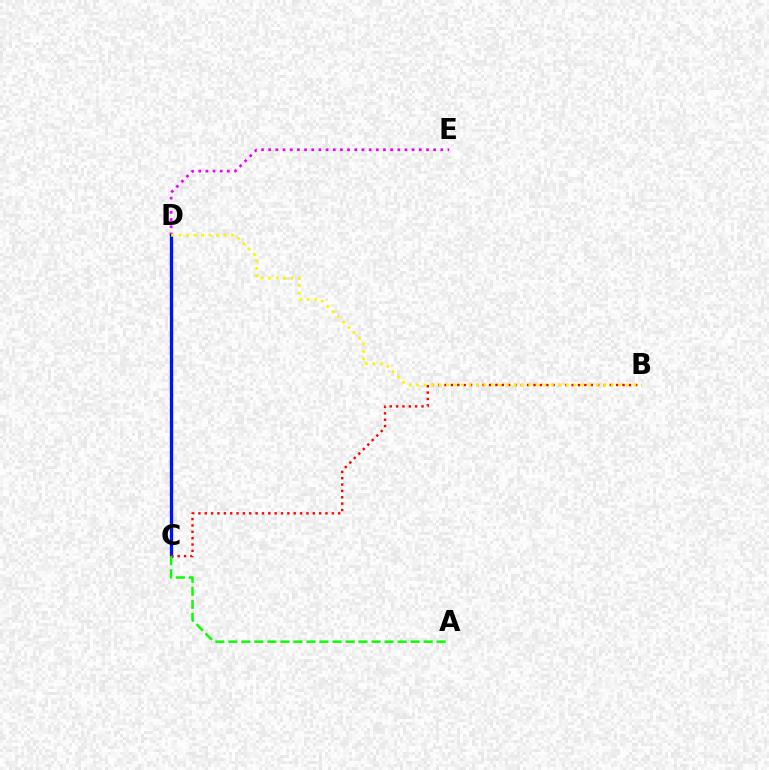{('D', 'E'): [{'color': '#ee00ff', 'line_style': 'dotted', 'thickness': 1.95}], ('C', 'D'): [{'color': '#00fff6', 'line_style': 'dotted', 'thickness': 2.07}, {'color': '#0010ff', 'line_style': 'solid', 'thickness': 2.37}], ('B', 'C'): [{'color': '#ff0000', 'line_style': 'dotted', 'thickness': 1.73}], ('A', 'C'): [{'color': '#08ff00', 'line_style': 'dashed', 'thickness': 1.77}], ('B', 'D'): [{'color': '#fcf500', 'line_style': 'dotted', 'thickness': 2.04}]}